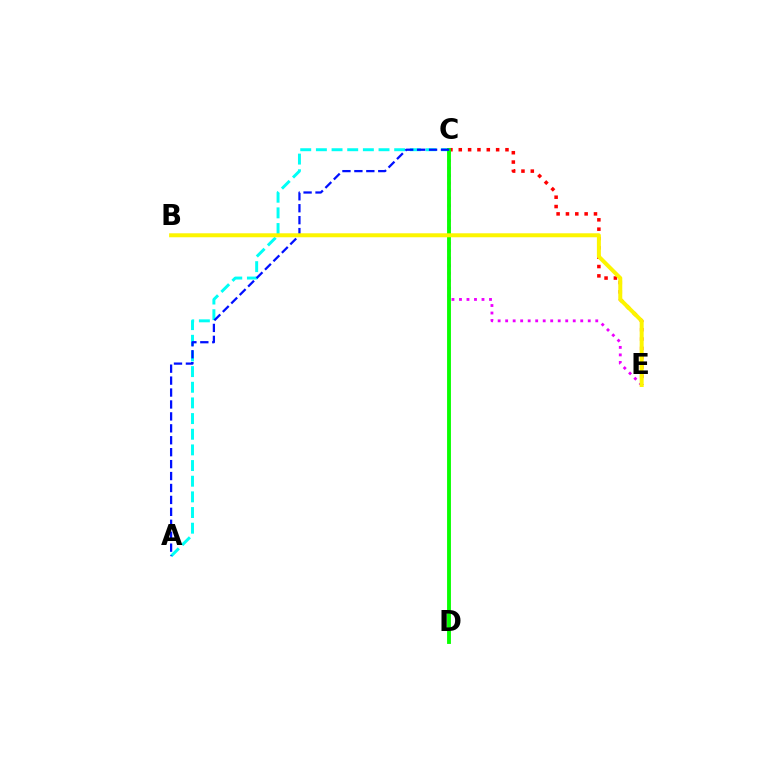{('C', 'E'): [{'color': '#ff0000', 'line_style': 'dotted', 'thickness': 2.54}, {'color': '#ee00ff', 'line_style': 'dotted', 'thickness': 2.04}], ('A', 'C'): [{'color': '#00fff6', 'line_style': 'dashed', 'thickness': 2.13}, {'color': '#0010ff', 'line_style': 'dashed', 'thickness': 1.62}], ('C', 'D'): [{'color': '#08ff00', 'line_style': 'solid', 'thickness': 2.78}], ('B', 'E'): [{'color': '#fcf500', 'line_style': 'solid', 'thickness': 2.87}]}